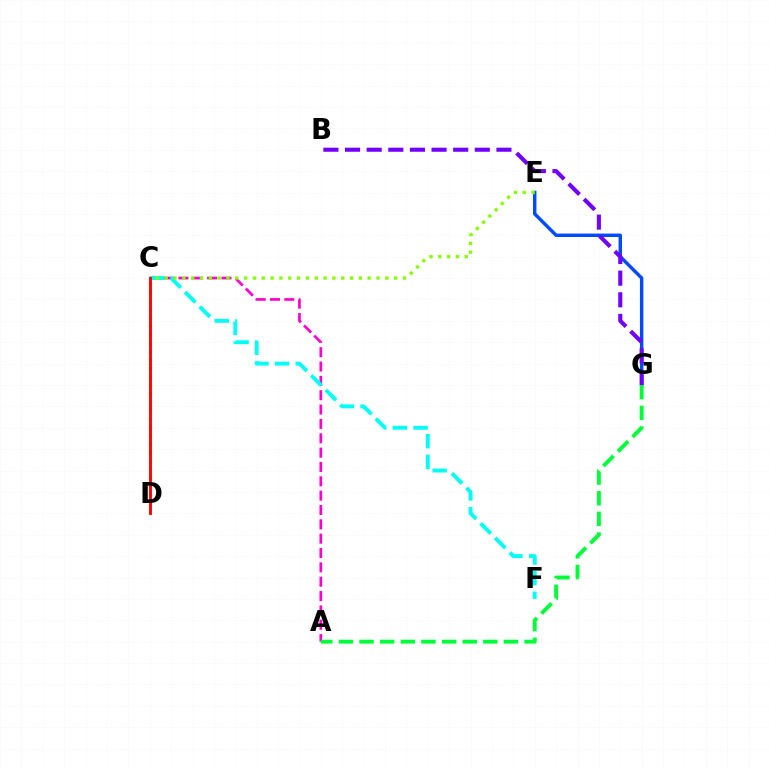{('A', 'C'): [{'color': '#ff00cf', 'line_style': 'dashed', 'thickness': 1.95}], ('C', 'F'): [{'color': '#00fff6', 'line_style': 'dashed', 'thickness': 2.8}], ('E', 'G'): [{'color': '#004bff', 'line_style': 'solid', 'thickness': 2.46}], ('B', 'G'): [{'color': '#7200ff', 'line_style': 'dashed', 'thickness': 2.94}], ('C', 'E'): [{'color': '#84ff00', 'line_style': 'dotted', 'thickness': 2.4}], ('A', 'G'): [{'color': '#00ff39', 'line_style': 'dashed', 'thickness': 2.8}], ('C', 'D'): [{'color': '#ffbd00', 'line_style': 'dotted', 'thickness': 2.29}, {'color': '#ff0000', 'line_style': 'solid', 'thickness': 2.06}]}